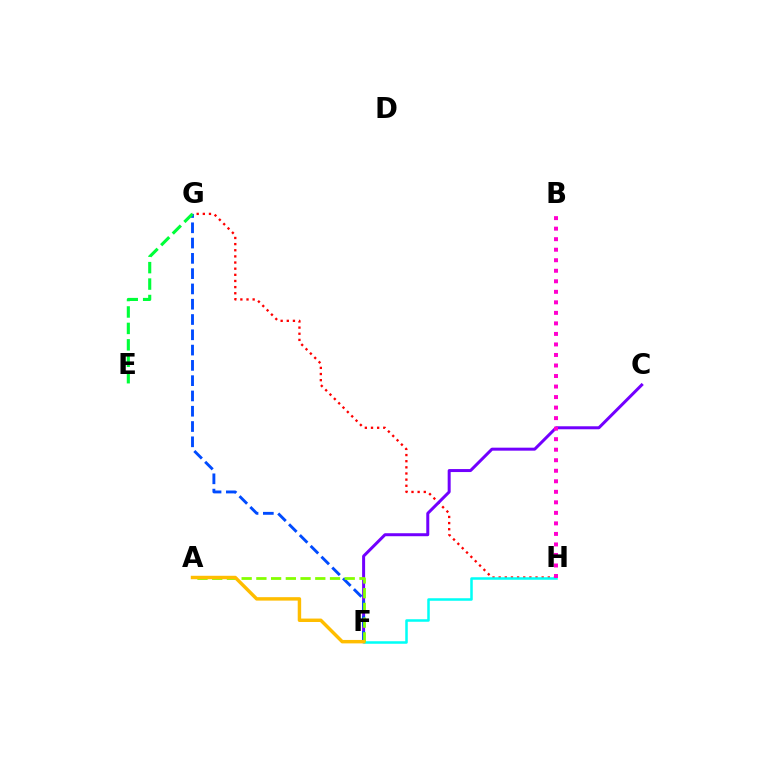{('G', 'H'): [{'color': '#ff0000', 'line_style': 'dotted', 'thickness': 1.67}], ('C', 'F'): [{'color': '#7200ff', 'line_style': 'solid', 'thickness': 2.15}], ('F', 'G'): [{'color': '#004bff', 'line_style': 'dashed', 'thickness': 2.08}], ('F', 'H'): [{'color': '#00fff6', 'line_style': 'solid', 'thickness': 1.81}], ('A', 'F'): [{'color': '#84ff00', 'line_style': 'dashed', 'thickness': 2.0}, {'color': '#ffbd00', 'line_style': 'solid', 'thickness': 2.48}], ('E', 'G'): [{'color': '#00ff39', 'line_style': 'dashed', 'thickness': 2.23}], ('B', 'H'): [{'color': '#ff00cf', 'line_style': 'dotted', 'thickness': 2.86}]}